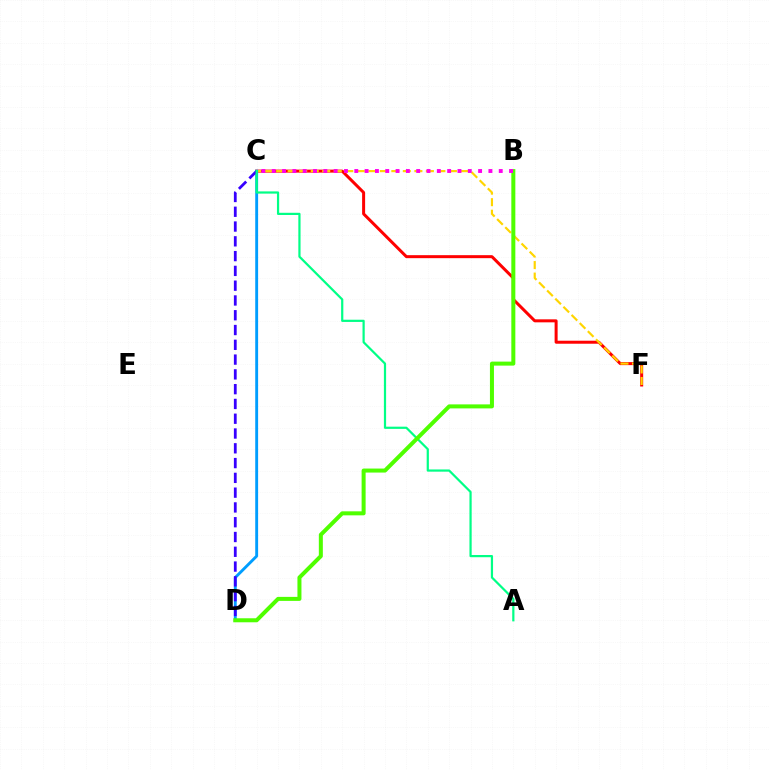{('C', 'F'): [{'color': '#ff0000', 'line_style': 'solid', 'thickness': 2.16}, {'color': '#ffd500', 'line_style': 'dashed', 'thickness': 1.56}], ('C', 'D'): [{'color': '#009eff', 'line_style': 'solid', 'thickness': 2.08}, {'color': '#3700ff', 'line_style': 'dashed', 'thickness': 2.01}], ('A', 'C'): [{'color': '#00ff86', 'line_style': 'solid', 'thickness': 1.59}], ('B', 'D'): [{'color': '#4fff00', 'line_style': 'solid', 'thickness': 2.89}], ('B', 'C'): [{'color': '#ff00ed', 'line_style': 'dotted', 'thickness': 2.8}]}